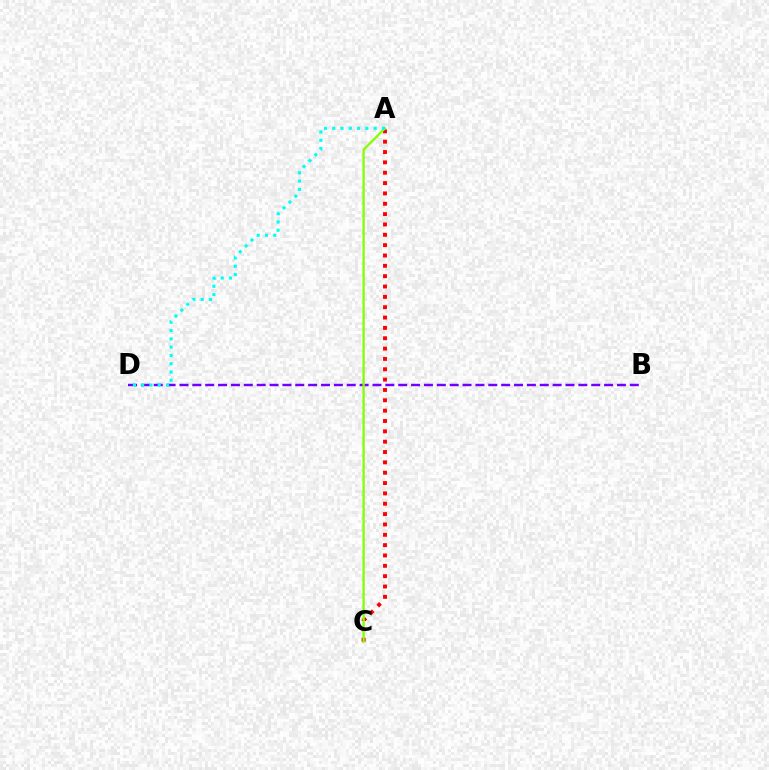{('A', 'C'): [{'color': '#ff0000', 'line_style': 'dotted', 'thickness': 2.81}, {'color': '#84ff00', 'line_style': 'solid', 'thickness': 1.65}], ('B', 'D'): [{'color': '#7200ff', 'line_style': 'dashed', 'thickness': 1.75}], ('A', 'D'): [{'color': '#00fff6', 'line_style': 'dotted', 'thickness': 2.25}]}